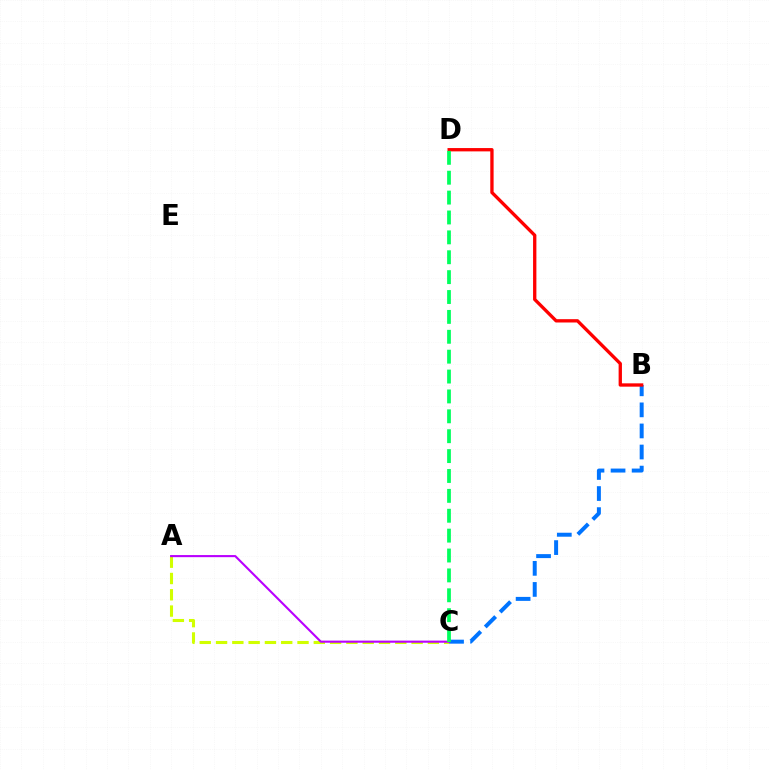{('A', 'C'): [{'color': '#d1ff00', 'line_style': 'dashed', 'thickness': 2.21}, {'color': '#b900ff', 'line_style': 'solid', 'thickness': 1.52}], ('B', 'C'): [{'color': '#0074ff', 'line_style': 'dashed', 'thickness': 2.86}], ('B', 'D'): [{'color': '#ff0000', 'line_style': 'solid', 'thickness': 2.39}], ('C', 'D'): [{'color': '#00ff5c', 'line_style': 'dashed', 'thickness': 2.7}]}